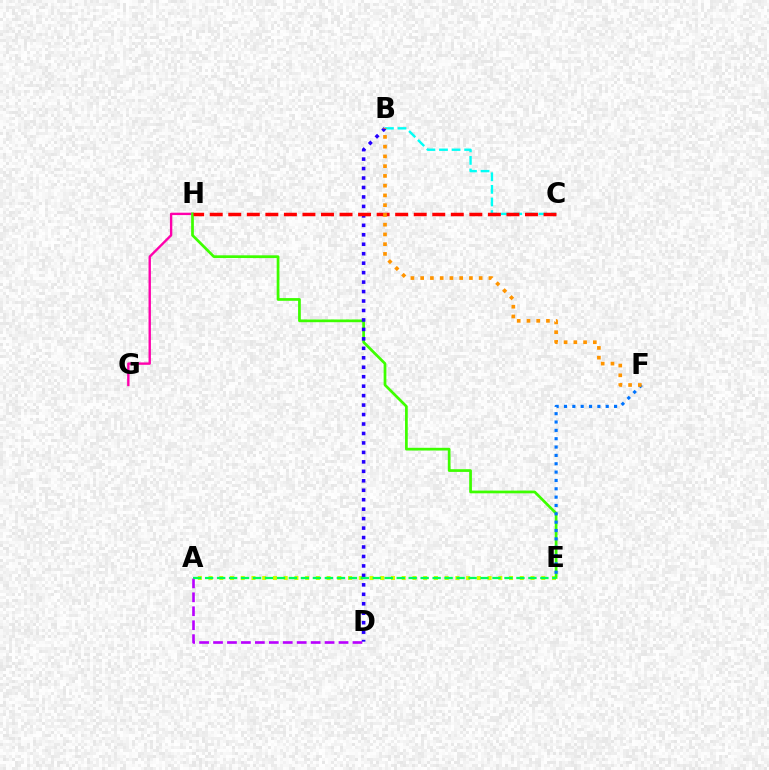{('G', 'H'): [{'color': '#ff00ac', 'line_style': 'solid', 'thickness': 1.71}], ('A', 'D'): [{'color': '#b900ff', 'line_style': 'dashed', 'thickness': 1.89}], ('A', 'E'): [{'color': '#d1ff00', 'line_style': 'dotted', 'thickness': 2.92}, {'color': '#00ff5c', 'line_style': 'dashed', 'thickness': 1.63}], ('B', 'C'): [{'color': '#00fff6', 'line_style': 'dashed', 'thickness': 1.71}], ('E', 'H'): [{'color': '#3dff00', 'line_style': 'solid', 'thickness': 1.96}], ('B', 'D'): [{'color': '#2500ff', 'line_style': 'dotted', 'thickness': 2.57}], ('C', 'H'): [{'color': '#ff0000', 'line_style': 'dashed', 'thickness': 2.52}], ('E', 'F'): [{'color': '#0074ff', 'line_style': 'dotted', 'thickness': 2.27}], ('B', 'F'): [{'color': '#ff9400', 'line_style': 'dotted', 'thickness': 2.65}]}